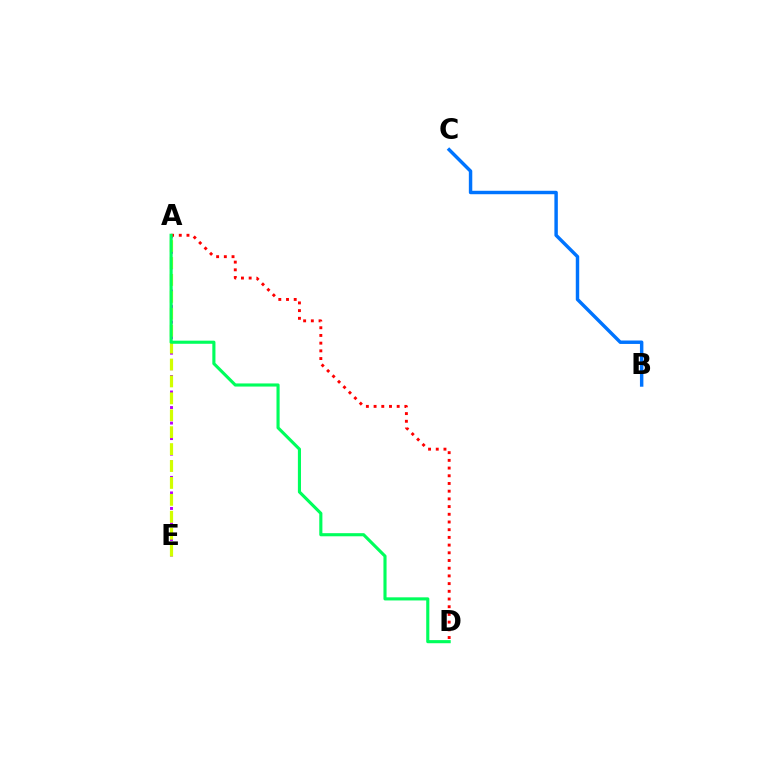{('A', 'E'): [{'color': '#b900ff', 'line_style': 'dotted', 'thickness': 2.11}, {'color': '#d1ff00', 'line_style': 'dashed', 'thickness': 2.3}], ('A', 'D'): [{'color': '#ff0000', 'line_style': 'dotted', 'thickness': 2.09}, {'color': '#00ff5c', 'line_style': 'solid', 'thickness': 2.25}], ('B', 'C'): [{'color': '#0074ff', 'line_style': 'solid', 'thickness': 2.48}]}